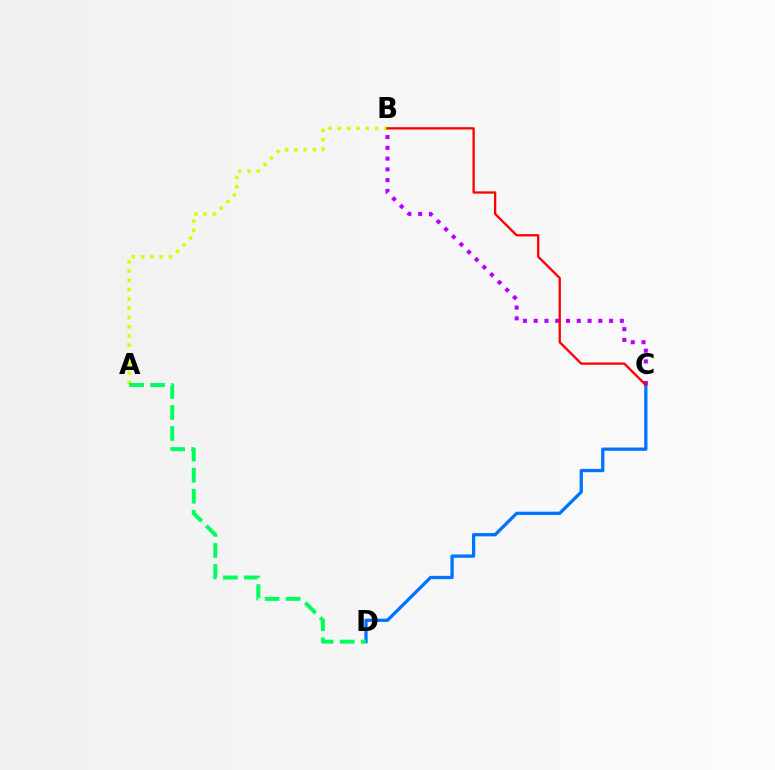{('C', 'D'): [{'color': '#0074ff', 'line_style': 'solid', 'thickness': 2.36}], ('A', 'B'): [{'color': '#d1ff00', 'line_style': 'dotted', 'thickness': 2.52}], ('B', 'C'): [{'color': '#b900ff', 'line_style': 'dotted', 'thickness': 2.93}, {'color': '#ff0000', 'line_style': 'solid', 'thickness': 1.67}], ('A', 'D'): [{'color': '#00ff5c', 'line_style': 'dashed', 'thickness': 2.86}]}